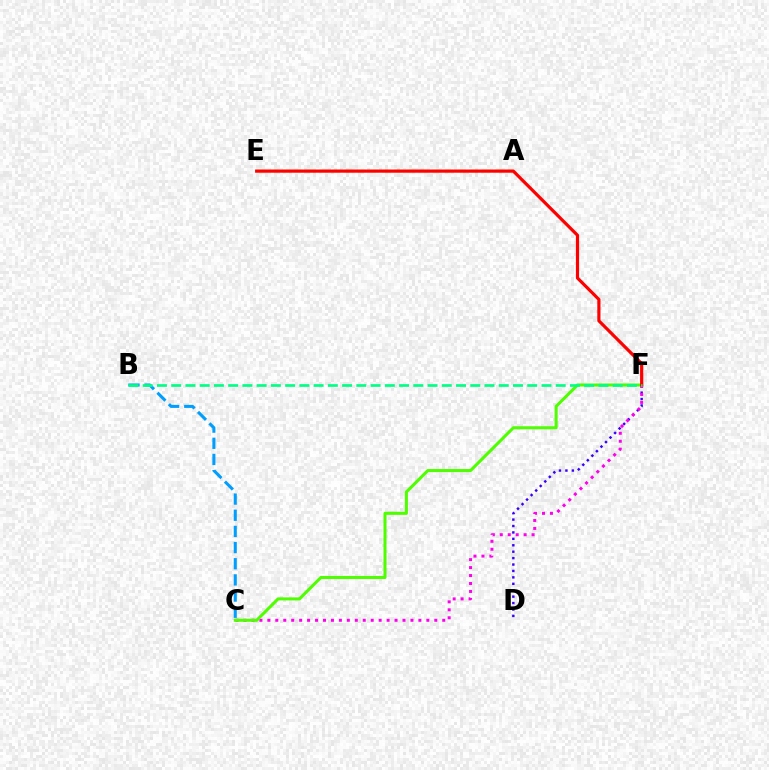{('B', 'C'): [{'color': '#009eff', 'line_style': 'dashed', 'thickness': 2.2}], ('D', 'F'): [{'color': '#3700ff', 'line_style': 'dotted', 'thickness': 1.74}], ('C', 'F'): [{'color': '#ff00ed', 'line_style': 'dotted', 'thickness': 2.16}, {'color': '#4fff00', 'line_style': 'solid', 'thickness': 2.19}], ('A', 'E'): [{'color': '#ffd500', 'line_style': 'dashed', 'thickness': 1.7}], ('E', 'F'): [{'color': '#ff0000', 'line_style': 'solid', 'thickness': 2.29}], ('B', 'F'): [{'color': '#00ff86', 'line_style': 'dashed', 'thickness': 1.93}]}